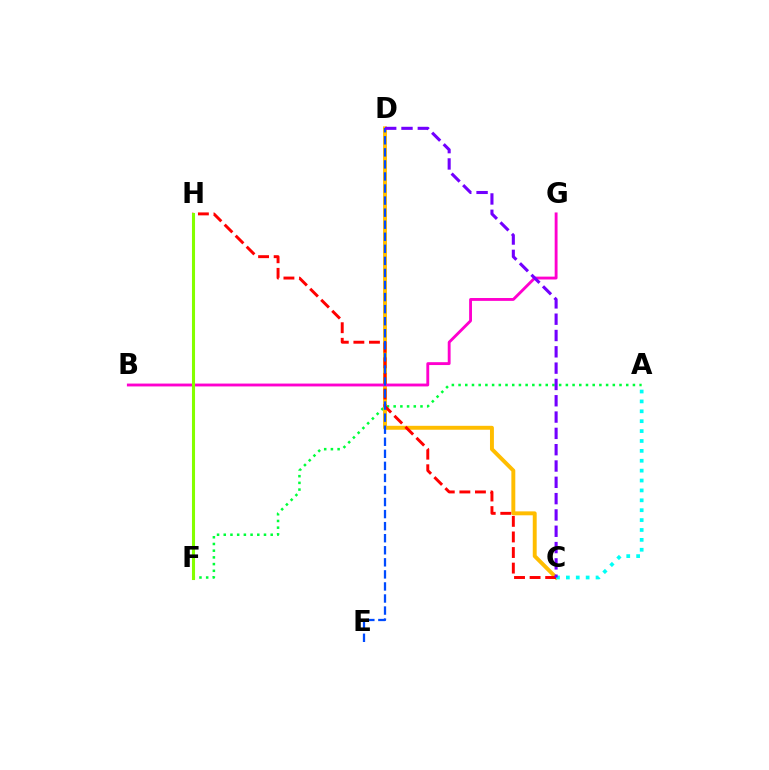{('A', 'F'): [{'color': '#00ff39', 'line_style': 'dotted', 'thickness': 1.82}], ('C', 'D'): [{'color': '#ffbd00', 'line_style': 'solid', 'thickness': 2.82}, {'color': '#7200ff', 'line_style': 'dashed', 'thickness': 2.22}], ('B', 'G'): [{'color': '#ff00cf', 'line_style': 'solid', 'thickness': 2.06}], ('C', 'H'): [{'color': '#ff0000', 'line_style': 'dashed', 'thickness': 2.12}], ('A', 'C'): [{'color': '#00fff6', 'line_style': 'dotted', 'thickness': 2.69}], ('D', 'E'): [{'color': '#004bff', 'line_style': 'dashed', 'thickness': 1.64}], ('F', 'H'): [{'color': '#84ff00', 'line_style': 'solid', 'thickness': 2.21}]}